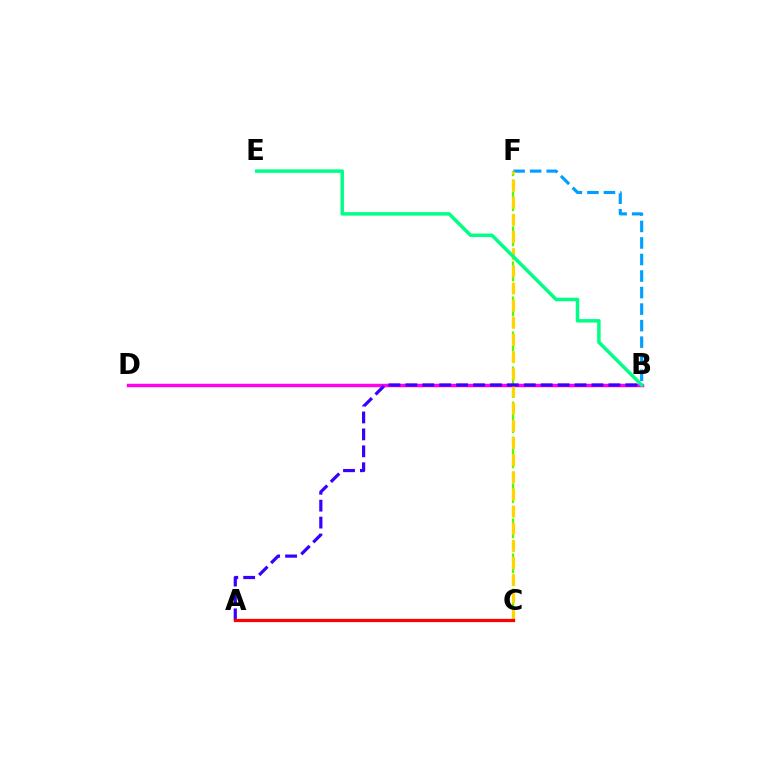{('C', 'F'): [{'color': '#4fff00', 'line_style': 'dashed', 'thickness': 1.59}, {'color': '#ffd500', 'line_style': 'dashed', 'thickness': 2.33}], ('B', 'F'): [{'color': '#009eff', 'line_style': 'dashed', 'thickness': 2.25}], ('B', 'D'): [{'color': '#ff00ed', 'line_style': 'solid', 'thickness': 2.49}], ('A', 'B'): [{'color': '#3700ff', 'line_style': 'dashed', 'thickness': 2.3}], ('A', 'C'): [{'color': '#ff0000', 'line_style': 'solid', 'thickness': 2.32}], ('B', 'E'): [{'color': '#00ff86', 'line_style': 'solid', 'thickness': 2.52}]}